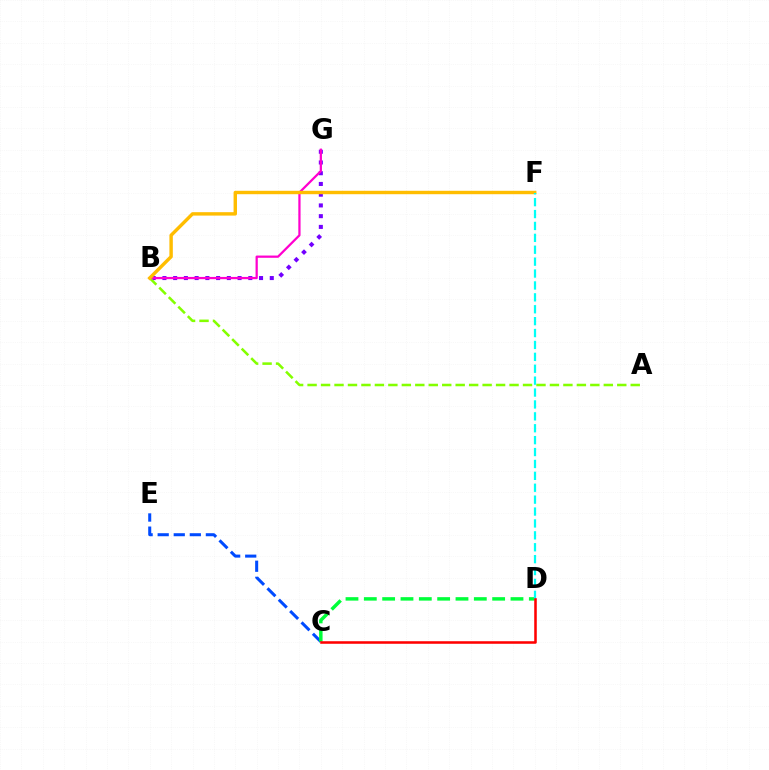{('B', 'G'): [{'color': '#7200ff', 'line_style': 'dotted', 'thickness': 2.92}, {'color': '#ff00cf', 'line_style': 'solid', 'thickness': 1.62}], ('C', 'E'): [{'color': '#004bff', 'line_style': 'dashed', 'thickness': 2.18}], ('C', 'D'): [{'color': '#00ff39', 'line_style': 'dashed', 'thickness': 2.49}, {'color': '#ff0000', 'line_style': 'solid', 'thickness': 1.84}], ('A', 'B'): [{'color': '#84ff00', 'line_style': 'dashed', 'thickness': 1.83}], ('B', 'F'): [{'color': '#ffbd00', 'line_style': 'solid', 'thickness': 2.46}], ('D', 'F'): [{'color': '#00fff6', 'line_style': 'dashed', 'thickness': 1.62}]}